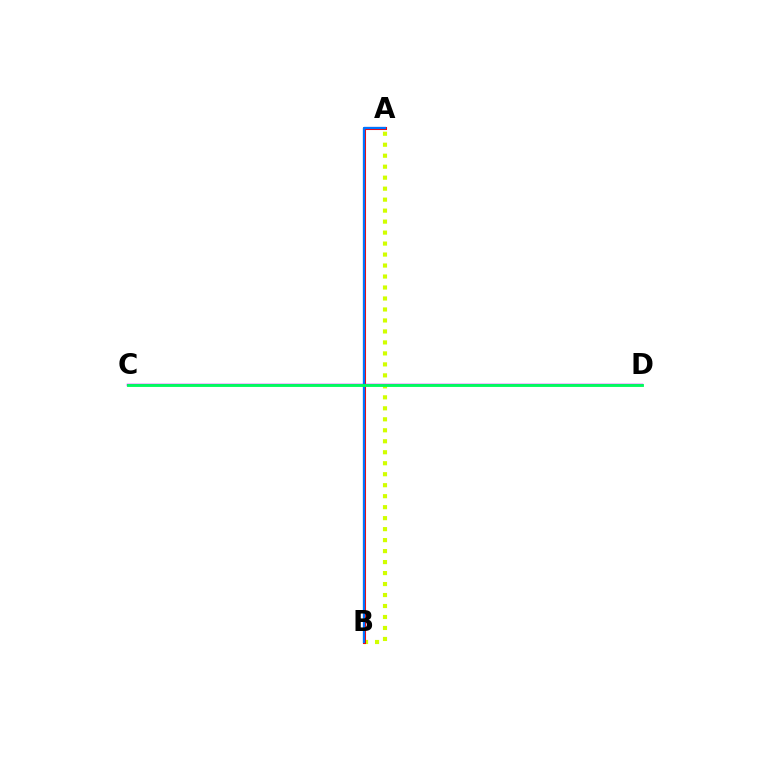{('A', 'B'): [{'color': '#d1ff00', 'line_style': 'dotted', 'thickness': 2.98}, {'color': '#ff0000', 'line_style': 'solid', 'thickness': 2.21}, {'color': '#0074ff', 'line_style': 'solid', 'thickness': 1.63}], ('C', 'D'): [{'color': '#b900ff', 'line_style': 'solid', 'thickness': 1.8}, {'color': '#00ff5c', 'line_style': 'solid', 'thickness': 2.05}]}